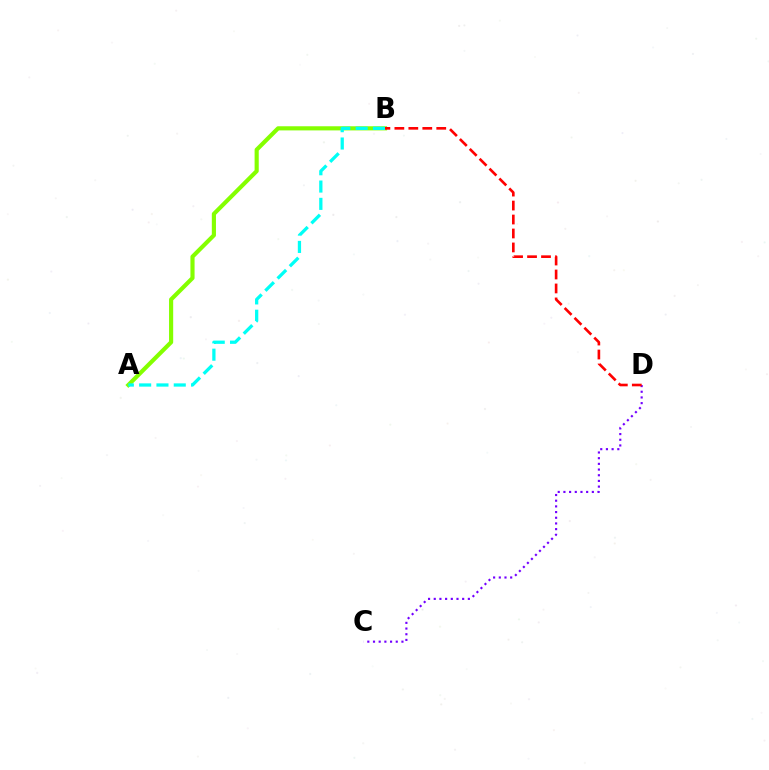{('C', 'D'): [{'color': '#7200ff', 'line_style': 'dotted', 'thickness': 1.55}], ('A', 'B'): [{'color': '#84ff00', 'line_style': 'solid', 'thickness': 2.98}, {'color': '#00fff6', 'line_style': 'dashed', 'thickness': 2.35}], ('B', 'D'): [{'color': '#ff0000', 'line_style': 'dashed', 'thickness': 1.9}]}